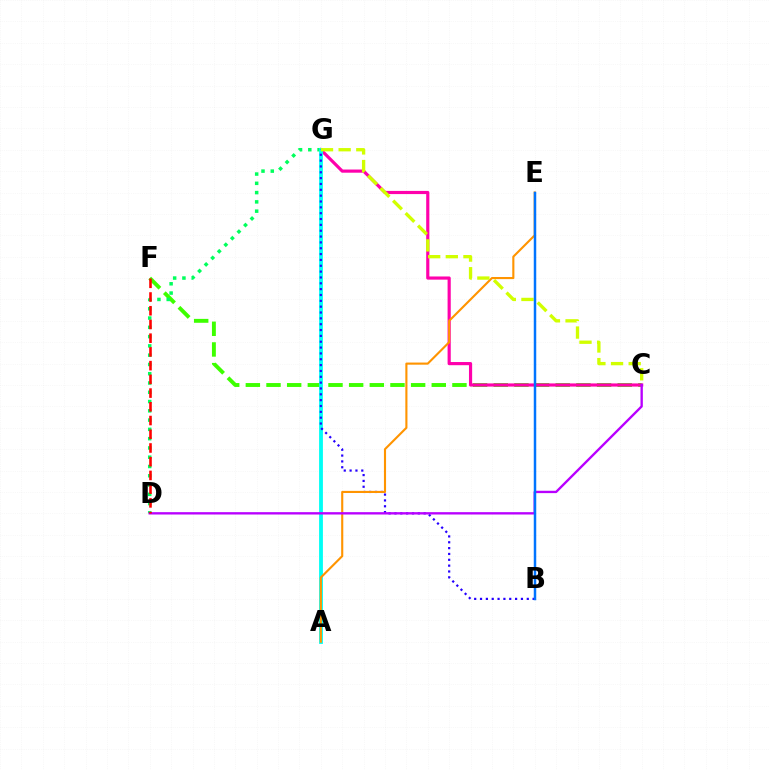{('C', 'F'): [{'color': '#3dff00', 'line_style': 'dashed', 'thickness': 2.81}], ('C', 'G'): [{'color': '#ff00ac', 'line_style': 'solid', 'thickness': 2.28}, {'color': '#d1ff00', 'line_style': 'dashed', 'thickness': 2.4}], ('D', 'G'): [{'color': '#00ff5c', 'line_style': 'dotted', 'thickness': 2.52}], ('A', 'G'): [{'color': '#00fff6', 'line_style': 'solid', 'thickness': 2.75}], ('B', 'G'): [{'color': '#2500ff', 'line_style': 'dotted', 'thickness': 1.59}], ('A', 'E'): [{'color': '#ff9400', 'line_style': 'solid', 'thickness': 1.53}], ('C', 'D'): [{'color': '#b900ff', 'line_style': 'solid', 'thickness': 1.69}], ('B', 'E'): [{'color': '#0074ff', 'line_style': 'solid', 'thickness': 1.79}], ('D', 'F'): [{'color': '#ff0000', 'line_style': 'dashed', 'thickness': 1.86}]}